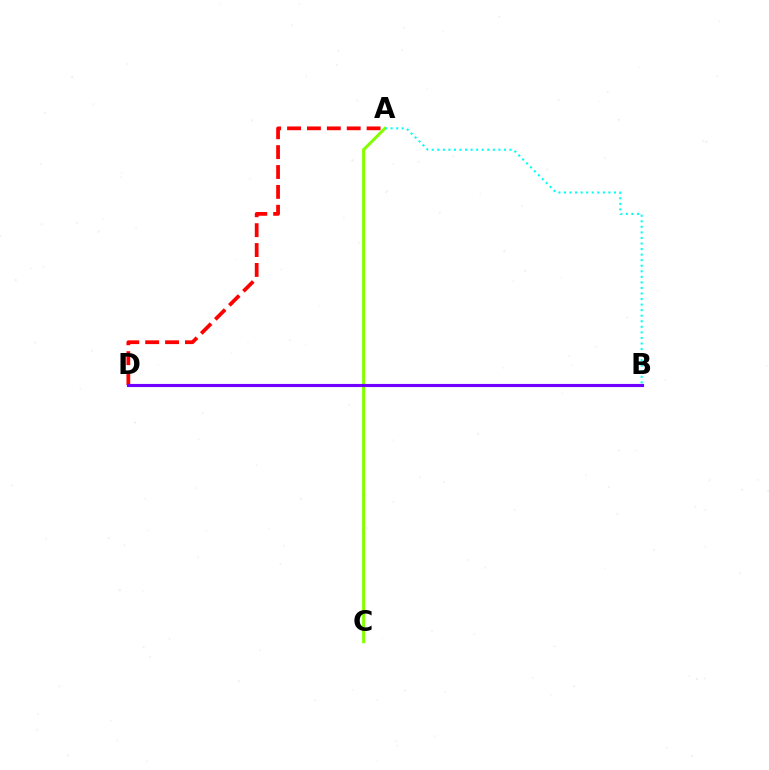{('A', 'D'): [{'color': '#ff0000', 'line_style': 'dashed', 'thickness': 2.7}], ('A', 'C'): [{'color': '#84ff00', 'line_style': 'solid', 'thickness': 2.19}], ('B', 'D'): [{'color': '#7200ff', 'line_style': 'solid', 'thickness': 2.26}], ('A', 'B'): [{'color': '#00fff6', 'line_style': 'dotted', 'thickness': 1.51}]}